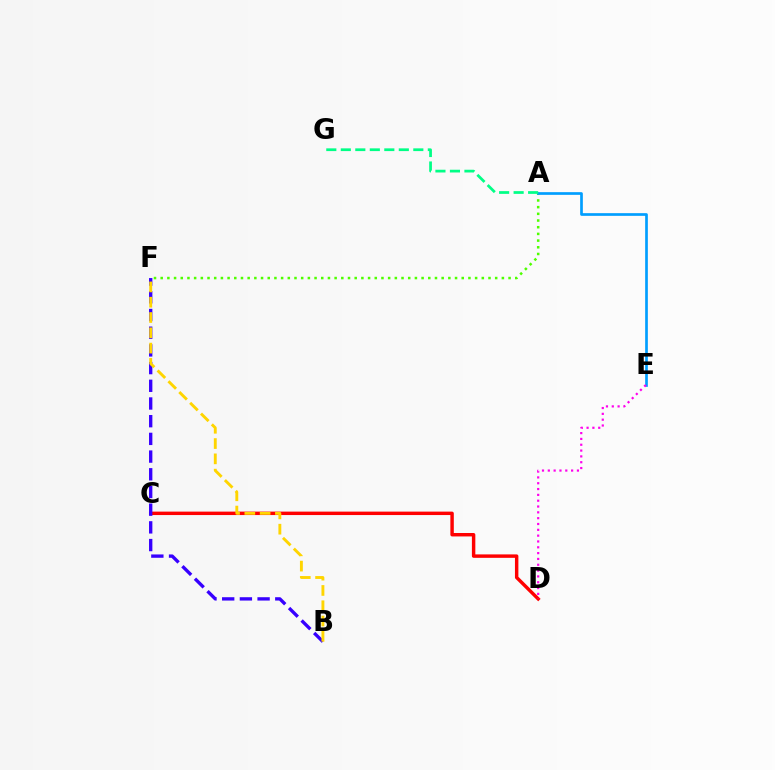{('C', 'D'): [{'color': '#ff0000', 'line_style': 'solid', 'thickness': 2.47}], ('A', 'F'): [{'color': '#4fff00', 'line_style': 'dotted', 'thickness': 1.82}], ('A', 'E'): [{'color': '#009eff', 'line_style': 'solid', 'thickness': 1.94}], ('A', 'G'): [{'color': '#00ff86', 'line_style': 'dashed', 'thickness': 1.97}], ('D', 'E'): [{'color': '#ff00ed', 'line_style': 'dotted', 'thickness': 1.58}], ('B', 'F'): [{'color': '#3700ff', 'line_style': 'dashed', 'thickness': 2.4}, {'color': '#ffd500', 'line_style': 'dashed', 'thickness': 2.08}]}